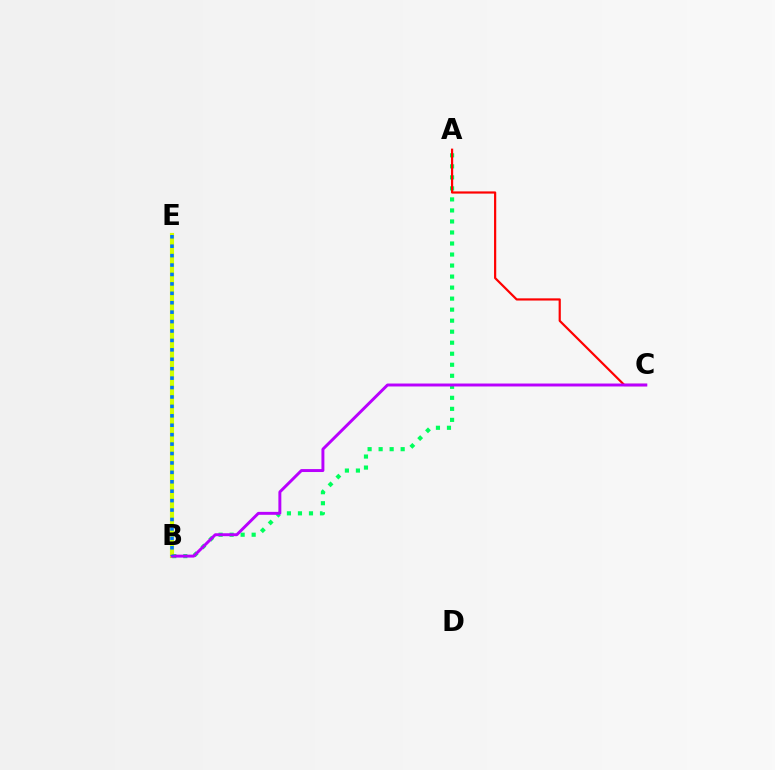{('B', 'E'): [{'color': '#d1ff00', 'line_style': 'solid', 'thickness': 2.98}, {'color': '#0074ff', 'line_style': 'dotted', 'thickness': 2.56}], ('A', 'B'): [{'color': '#00ff5c', 'line_style': 'dotted', 'thickness': 2.99}], ('A', 'C'): [{'color': '#ff0000', 'line_style': 'solid', 'thickness': 1.58}], ('B', 'C'): [{'color': '#b900ff', 'line_style': 'solid', 'thickness': 2.12}]}